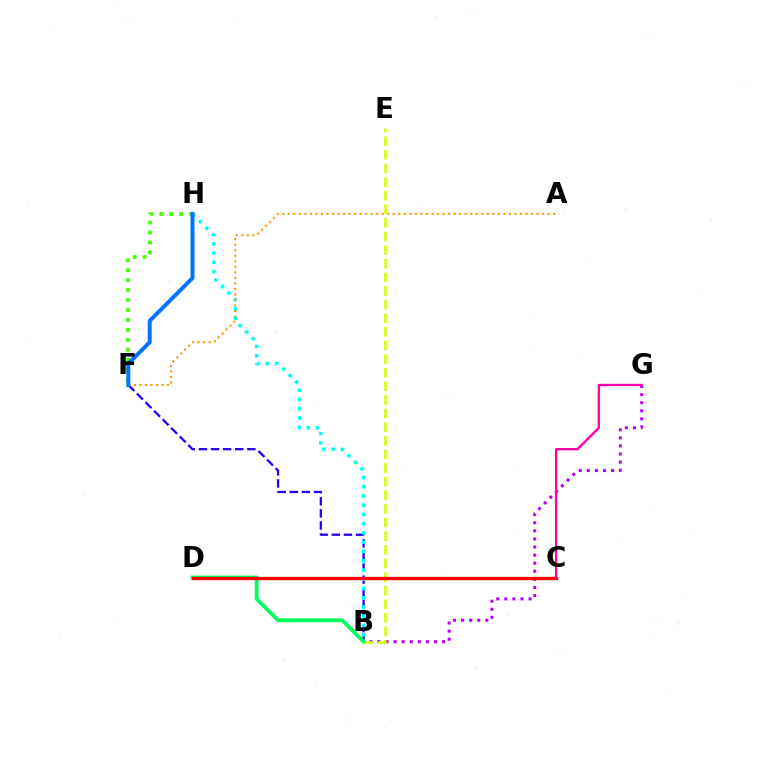{('B', 'F'): [{'color': '#2500ff', 'line_style': 'dashed', 'thickness': 1.65}], ('B', 'G'): [{'color': '#b900ff', 'line_style': 'dotted', 'thickness': 2.2}], ('B', 'H'): [{'color': '#00fff6', 'line_style': 'dotted', 'thickness': 2.51}], ('A', 'F'): [{'color': '#ff9400', 'line_style': 'dotted', 'thickness': 1.5}], ('F', 'H'): [{'color': '#3dff00', 'line_style': 'dotted', 'thickness': 2.7}, {'color': '#0074ff', 'line_style': 'solid', 'thickness': 2.87}], ('B', 'E'): [{'color': '#d1ff00', 'line_style': 'dashed', 'thickness': 1.85}], ('B', 'D'): [{'color': '#00ff5c', 'line_style': 'solid', 'thickness': 2.74}], ('C', 'D'): [{'color': '#ff0000', 'line_style': 'solid', 'thickness': 2.41}], ('C', 'G'): [{'color': '#ff00ac', 'line_style': 'solid', 'thickness': 1.68}]}